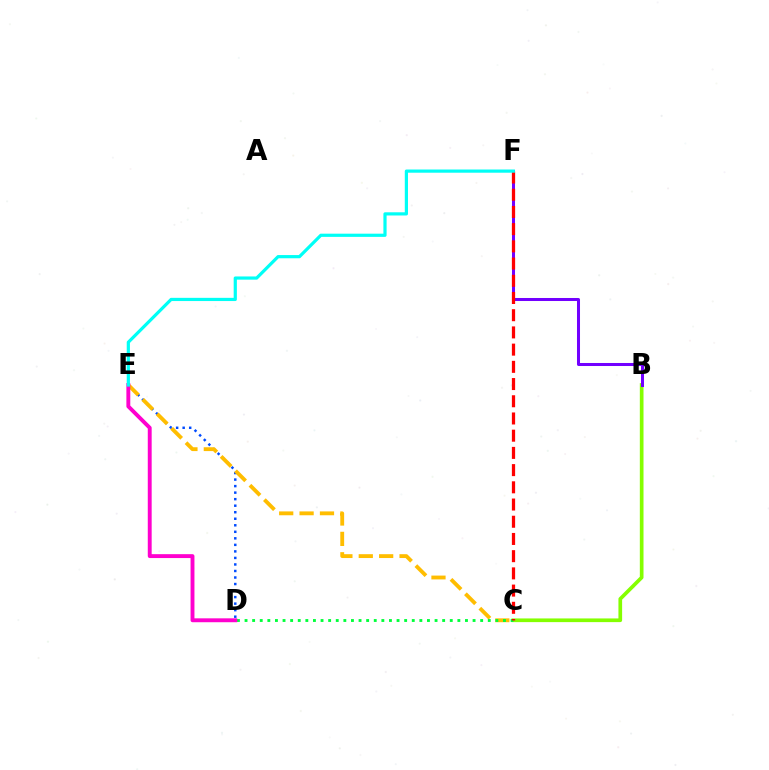{('D', 'E'): [{'color': '#004bff', 'line_style': 'dotted', 'thickness': 1.77}, {'color': '#ff00cf', 'line_style': 'solid', 'thickness': 2.8}], ('C', 'E'): [{'color': '#ffbd00', 'line_style': 'dashed', 'thickness': 2.77}], ('B', 'C'): [{'color': '#84ff00', 'line_style': 'solid', 'thickness': 2.65}], ('C', 'D'): [{'color': '#00ff39', 'line_style': 'dotted', 'thickness': 2.07}], ('B', 'F'): [{'color': '#7200ff', 'line_style': 'solid', 'thickness': 2.18}], ('C', 'F'): [{'color': '#ff0000', 'line_style': 'dashed', 'thickness': 2.34}], ('E', 'F'): [{'color': '#00fff6', 'line_style': 'solid', 'thickness': 2.31}]}